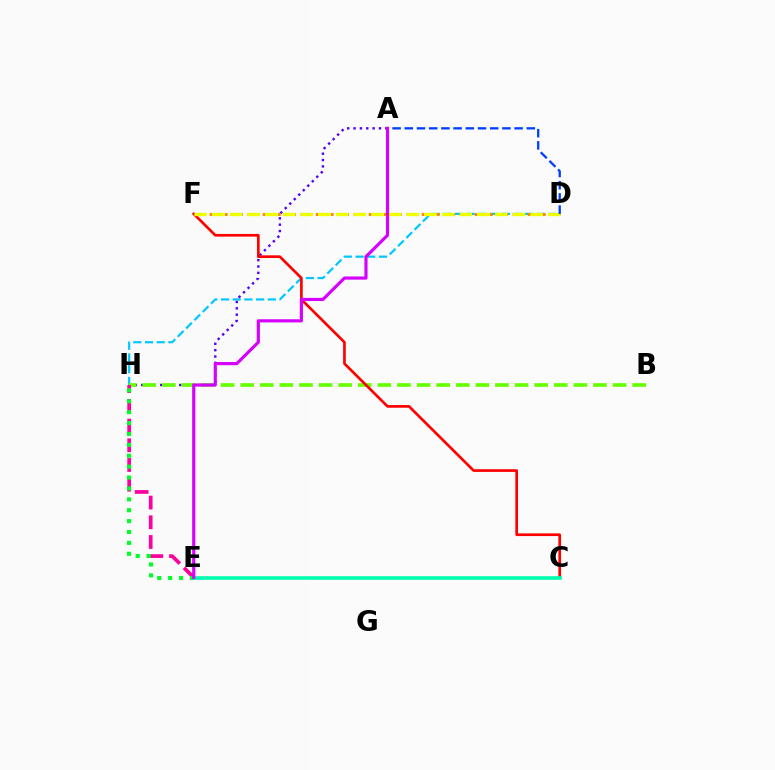{('D', 'H'): [{'color': '#00c7ff', 'line_style': 'dashed', 'thickness': 1.59}], ('A', 'H'): [{'color': '#4f00ff', 'line_style': 'dotted', 'thickness': 1.72}], ('B', 'H'): [{'color': '#66ff00', 'line_style': 'dashed', 'thickness': 2.66}], ('E', 'H'): [{'color': '#ff00a0', 'line_style': 'dashed', 'thickness': 2.68}, {'color': '#00ff27', 'line_style': 'dotted', 'thickness': 2.96}], ('C', 'F'): [{'color': '#ff0000', 'line_style': 'solid', 'thickness': 1.93}], ('D', 'F'): [{'color': '#ff8800', 'line_style': 'dotted', 'thickness': 2.06}, {'color': '#eeff00', 'line_style': 'dashed', 'thickness': 2.4}], ('C', 'E'): [{'color': '#00ffaf', 'line_style': 'solid', 'thickness': 2.62}], ('A', 'D'): [{'color': '#003fff', 'line_style': 'dashed', 'thickness': 1.66}], ('A', 'E'): [{'color': '#d600ff', 'line_style': 'solid', 'thickness': 2.27}]}